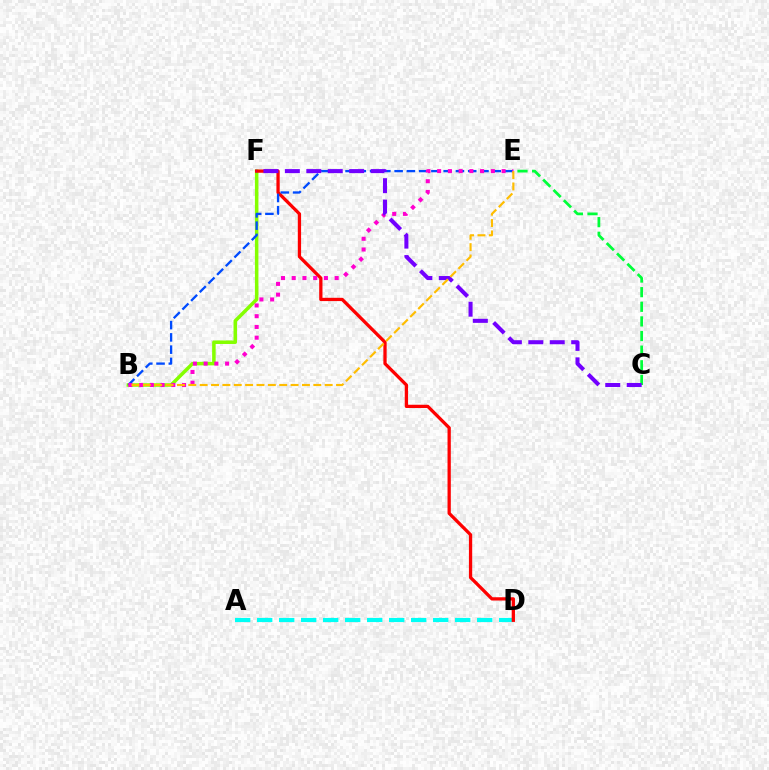{('A', 'D'): [{'color': '#00fff6', 'line_style': 'dashed', 'thickness': 2.99}], ('B', 'F'): [{'color': '#84ff00', 'line_style': 'solid', 'thickness': 2.53}], ('D', 'F'): [{'color': '#ff0000', 'line_style': 'solid', 'thickness': 2.36}], ('B', 'E'): [{'color': '#004bff', 'line_style': 'dashed', 'thickness': 1.67}, {'color': '#ff00cf', 'line_style': 'dotted', 'thickness': 2.92}, {'color': '#ffbd00', 'line_style': 'dashed', 'thickness': 1.54}], ('C', 'E'): [{'color': '#00ff39', 'line_style': 'dashed', 'thickness': 1.99}], ('C', 'F'): [{'color': '#7200ff', 'line_style': 'dashed', 'thickness': 2.91}]}